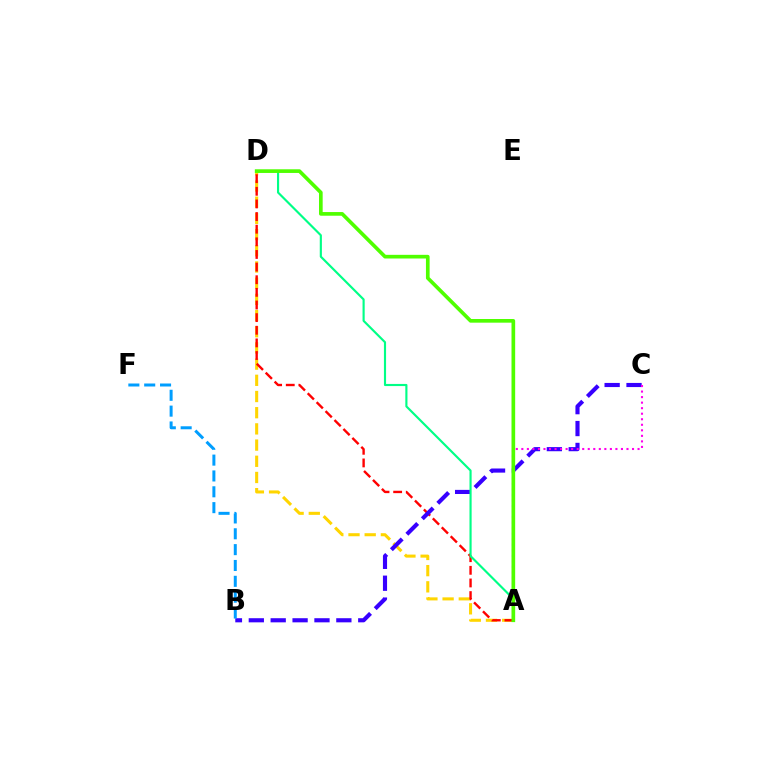{('A', 'D'): [{'color': '#ffd500', 'line_style': 'dashed', 'thickness': 2.2}, {'color': '#ff0000', 'line_style': 'dashed', 'thickness': 1.72}, {'color': '#00ff86', 'line_style': 'solid', 'thickness': 1.54}, {'color': '#4fff00', 'line_style': 'solid', 'thickness': 2.64}], ('B', 'C'): [{'color': '#3700ff', 'line_style': 'dashed', 'thickness': 2.97}], ('A', 'C'): [{'color': '#ff00ed', 'line_style': 'dotted', 'thickness': 1.5}], ('B', 'F'): [{'color': '#009eff', 'line_style': 'dashed', 'thickness': 2.15}]}